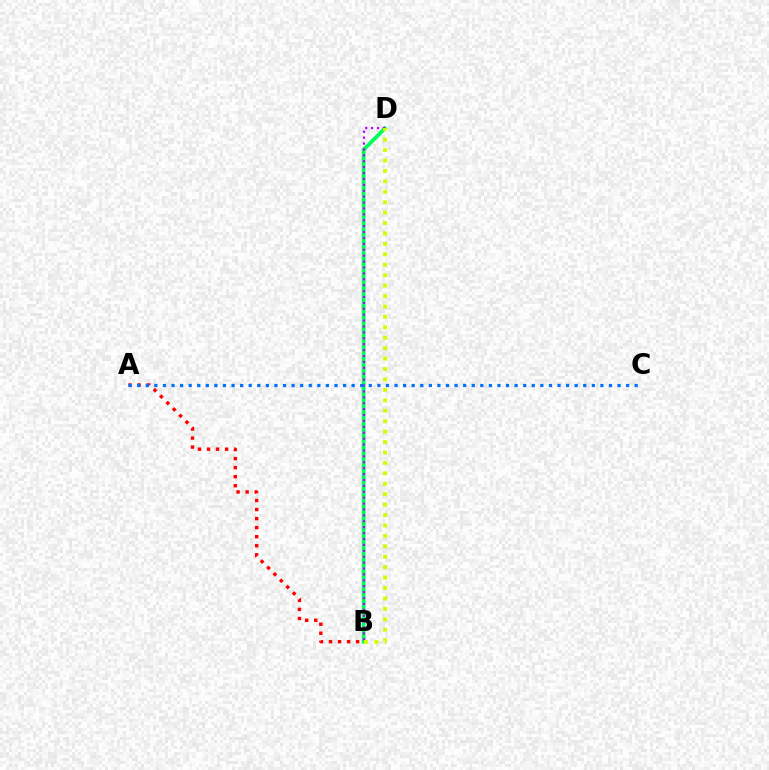{('B', 'D'): [{'color': '#00ff5c', 'line_style': 'solid', 'thickness': 2.72}, {'color': '#b900ff', 'line_style': 'dotted', 'thickness': 1.6}, {'color': '#d1ff00', 'line_style': 'dotted', 'thickness': 2.83}], ('A', 'B'): [{'color': '#ff0000', 'line_style': 'dotted', 'thickness': 2.46}], ('A', 'C'): [{'color': '#0074ff', 'line_style': 'dotted', 'thickness': 2.33}]}